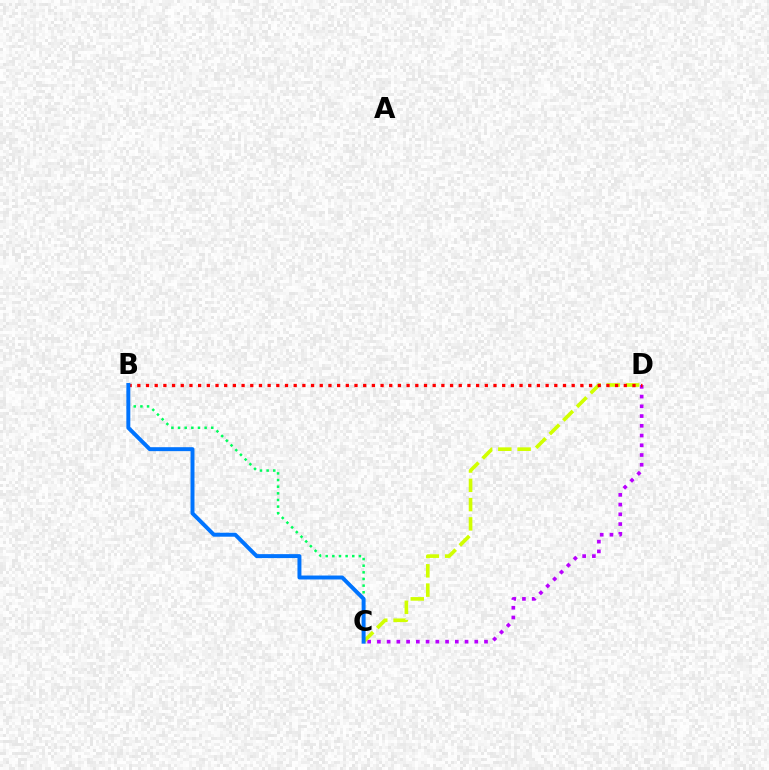{('C', 'D'): [{'color': '#b900ff', 'line_style': 'dotted', 'thickness': 2.65}, {'color': '#d1ff00', 'line_style': 'dashed', 'thickness': 2.62}], ('B', 'C'): [{'color': '#00ff5c', 'line_style': 'dotted', 'thickness': 1.8}, {'color': '#0074ff', 'line_style': 'solid', 'thickness': 2.84}], ('B', 'D'): [{'color': '#ff0000', 'line_style': 'dotted', 'thickness': 2.36}]}